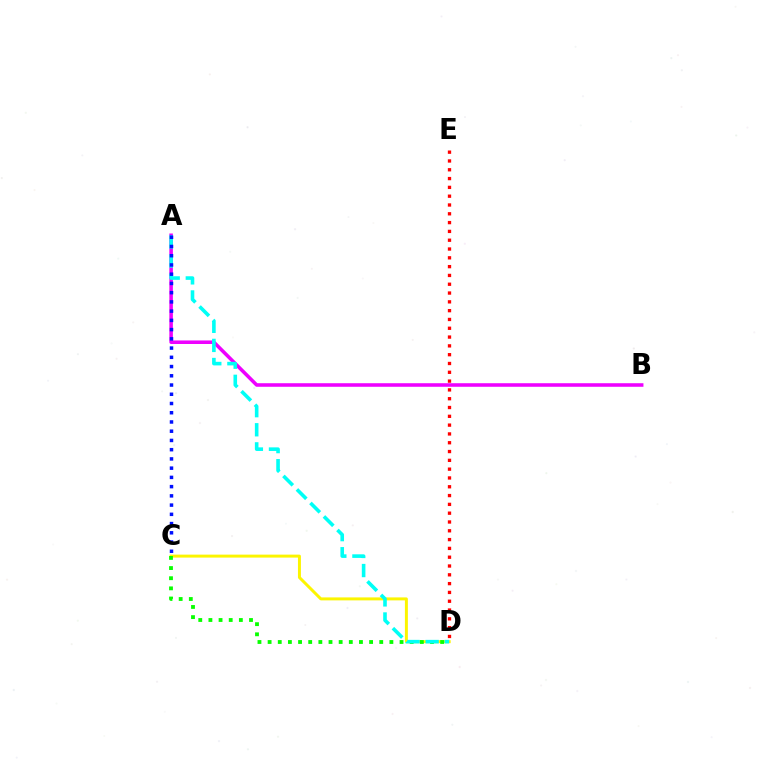{('A', 'B'): [{'color': '#ee00ff', 'line_style': 'solid', 'thickness': 2.56}], ('C', 'D'): [{'color': '#fcf500', 'line_style': 'solid', 'thickness': 2.14}, {'color': '#08ff00', 'line_style': 'dotted', 'thickness': 2.76}], ('A', 'D'): [{'color': '#00fff6', 'line_style': 'dashed', 'thickness': 2.59}], ('A', 'C'): [{'color': '#0010ff', 'line_style': 'dotted', 'thickness': 2.51}], ('D', 'E'): [{'color': '#ff0000', 'line_style': 'dotted', 'thickness': 2.39}]}